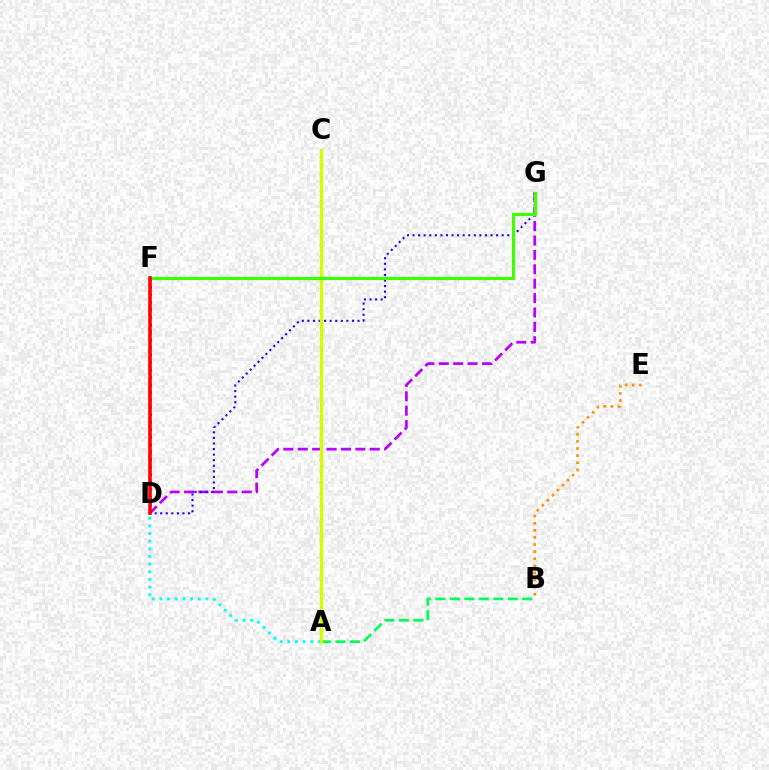{('D', 'F'): [{'color': '#ff00ac', 'line_style': 'dotted', 'thickness': 2.04}, {'color': '#ff0000', 'line_style': 'solid', 'thickness': 2.6}], ('B', 'E'): [{'color': '#ff9400', 'line_style': 'dotted', 'thickness': 1.93}], ('D', 'G'): [{'color': '#b900ff', 'line_style': 'dashed', 'thickness': 1.96}, {'color': '#2500ff', 'line_style': 'dotted', 'thickness': 1.51}], ('A', 'B'): [{'color': '#00ff5c', 'line_style': 'dashed', 'thickness': 1.97}], ('A', 'C'): [{'color': '#0074ff', 'line_style': 'dotted', 'thickness': 1.5}, {'color': '#d1ff00', 'line_style': 'solid', 'thickness': 2.41}], ('A', 'D'): [{'color': '#00fff6', 'line_style': 'dotted', 'thickness': 2.08}], ('F', 'G'): [{'color': '#3dff00', 'line_style': 'solid', 'thickness': 2.28}]}